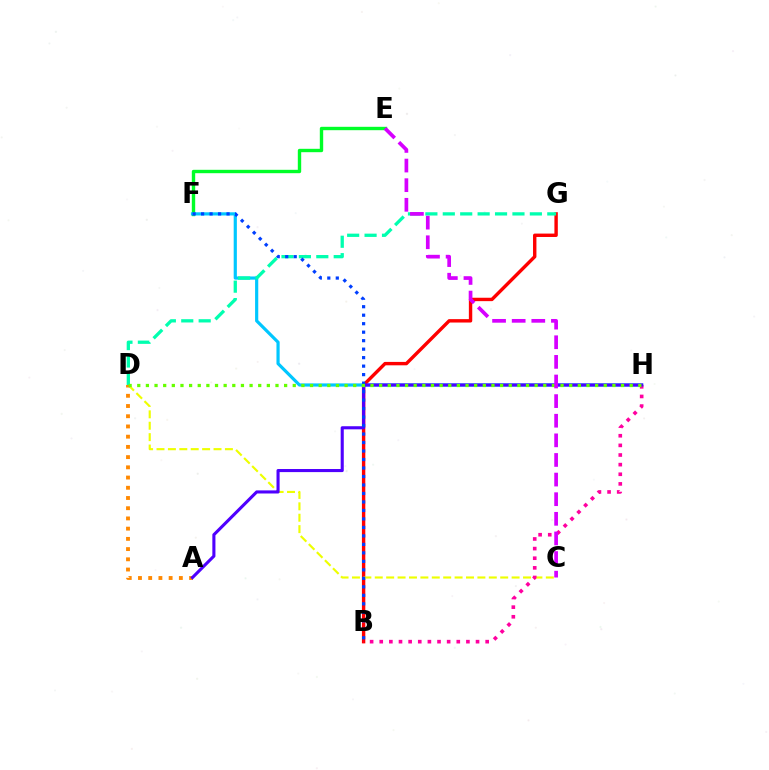{('E', 'F'): [{'color': '#00ff27', 'line_style': 'solid', 'thickness': 2.44}], ('F', 'H'): [{'color': '#00c7ff', 'line_style': 'solid', 'thickness': 2.29}], ('B', 'G'): [{'color': '#ff0000', 'line_style': 'solid', 'thickness': 2.45}], ('C', 'D'): [{'color': '#eeff00', 'line_style': 'dashed', 'thickness': 1.55}], ('B', 'H'): [{'color': '#ff00a0', 'line_style': 'dotted', 'thickness': 2.62}], ('A', 'D'): [{'color': '#ff8800', 'line_style': 'dotted', 'thickness': 2.78}], ('D', 'G'): [{'color': '#00ffaf', 'line_style': 'dashed', 'thickness': 2.37}], ('A', 'H'): [{'color': '#4f00ff', 'line_style': 'solid', 'thickness': 2.23}], ('B', 'F'): [{'color': '#003fff', 'line_style': 'dotted', 'thickness': 2.31}], ('D', 'H'): [{'color': '#66ff00', 'line_style': 'dotted', 'thickness': 2.35}], ('C', 'E'): [{'color': '#d600ff', 'line_style': 'dashed', 'thickness': 2.67}]}